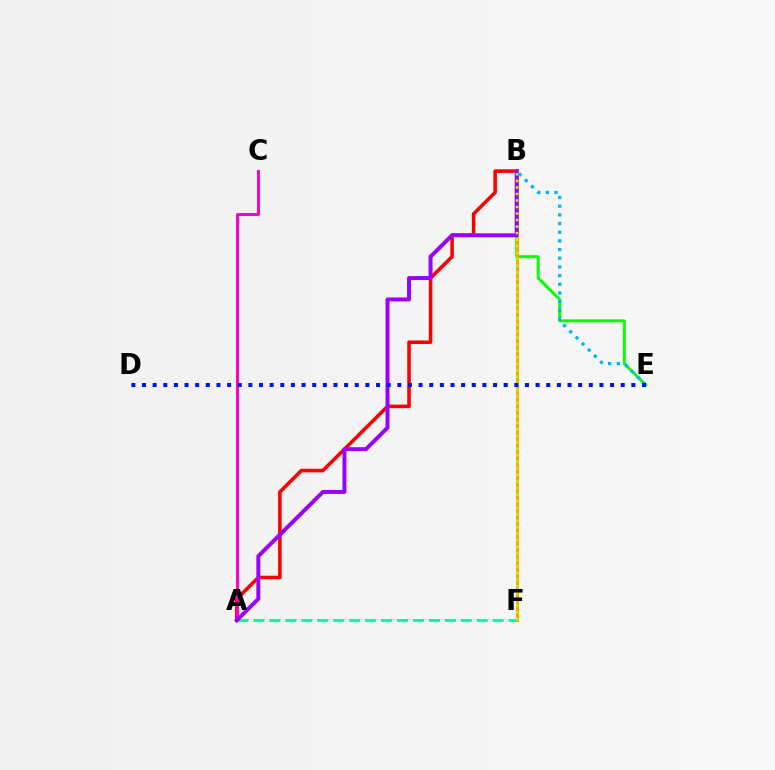{('B', 'E'): [{'color': '#08ff00', 'line_style': 'solid', 'thickness': 2.12}, {'color': '#00b5ff', 'line_style': 'dotted', 'thickness': 2.36}], ('A', 'B'): [{'color': '#ff0000', 'line_style': 'solid', 'thickness': 2.57}, {'color': '#9b00ff', 'line_style': 'solid', 'thickness': 2.85}], ('A', 'C'): [{'color': '#ff00bd', 'line_style': 'solid', 'thickness': 2.11}], ('A', 'F'): [{'color': '#00ff9d', 'line_style': 'dashed', 'thickness': 2.17}], ('B', 'F'): [{'color': '#ffa500', 'line_style': 'solid', 'thickness': 2.12}, {'color': '#b3ff00', 'line_style': 'dotted', 'thickness': 1.78}], ('D', 'E'): [{'color': '#0010ff', 'line_style': 'dotted', 'thickness': 2.89}]}